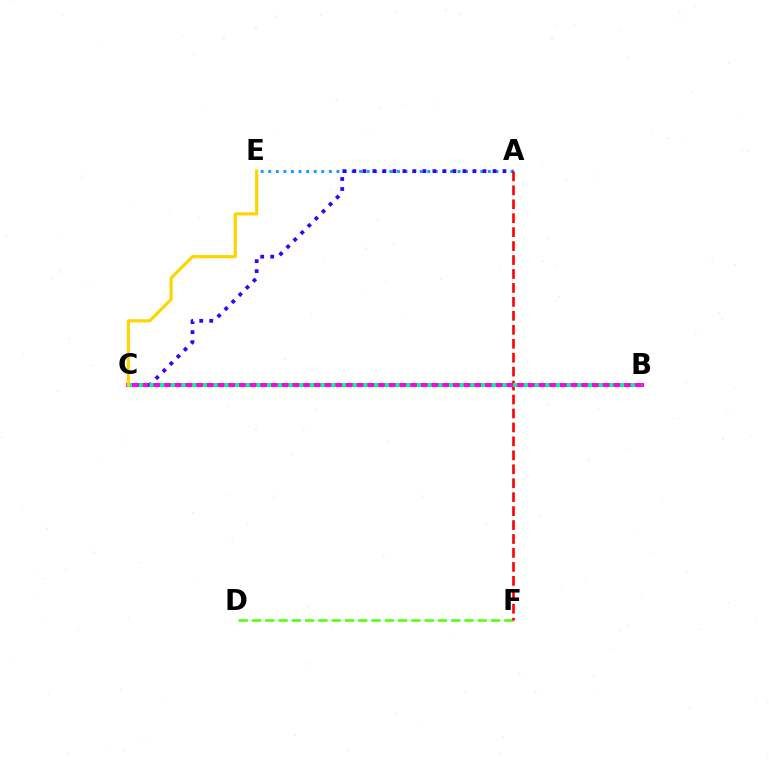{('D', 'F'): [{'color': '#4fff00', 'line_style': 'dashed', 'thickness': 1.8}], ('A', 'E'): [{'color': '#009eff', 'line_style': 'dotted', 'thickness': 2.06}], ('A', 'F'): [{'color': '#ff0000', 'line_style': 'dashed', 'thickness': 1.89}], ('B', 'C'): [{'color': '#ff00ed', 'line_style': 'solid', 'thickness': 2.91}, {'color': '#00ff86', 'line_style': 'dotted', 'thickness': 2.91}], ('A', 'C'): [{'color': '#3700ff', 'line_style': 'dotted', 'thickness': 2.72}], ('C', 'E'): [{'color': '#ffd500', 'line_style': 'solid', 'thickness': 2.28}]}